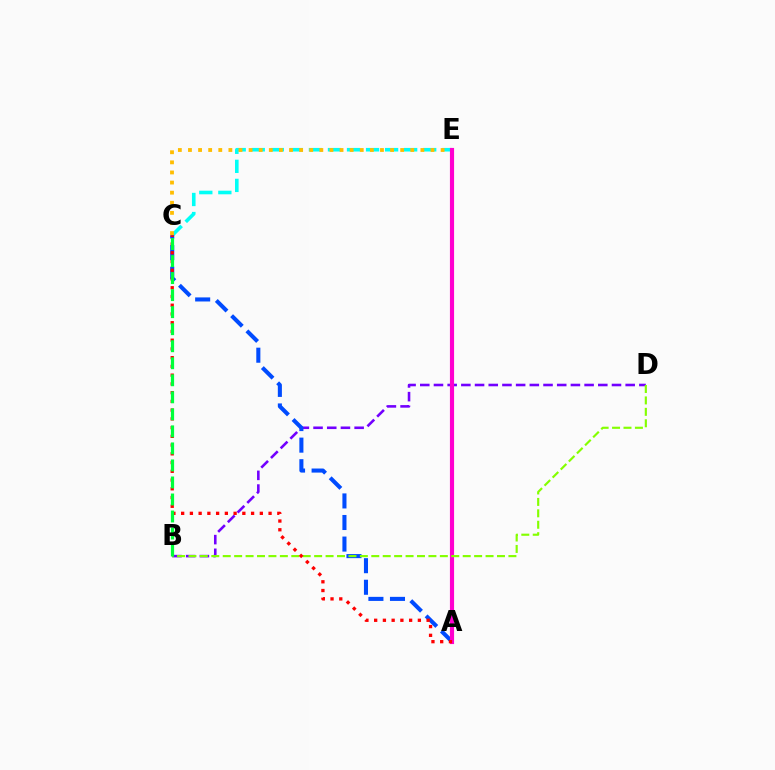{('B', 'D'): [{'color': '#7200ff', 'line_style': 'dashed', 'thickness': 1.86}, {'color': '#84ff00', 'line_style': 'dashed', 'thickness': 1.55}], ('C', 'E'): [{'color': '#00fff6', 'line_style': 'dashed', 'thickness': 2.59}, {'color': '#ffbd00', 'line_style': 'dotted', 'thickness': 2.75}], ('A', 'C'): [{'color': '#004bff', 'line_style': 'dashed', 'thickness': 2.93}, {'color': '#ff0000', 'line_style': 'dotted', 'thickness': 2.38}], ('A', 'E'): [{'color': '#ff00cf', 'line_style': 'solid', 'thickness': 2.99}], ('B', 'C'): [{'color': '#00ff39', 'line_style': 'dashed', 'thickness': 2.31}]}